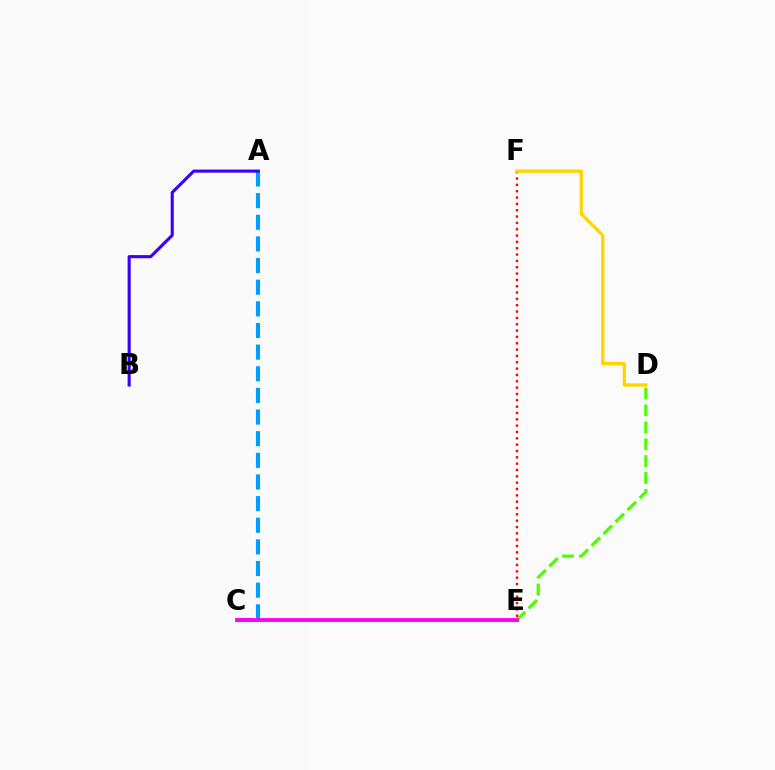{('A', 'C'): [{'color': '#009eff', 'line_style': 'dashed', 'thickness': 2.94}], ('D', 'E'): [{'color': '#4fff00', 'line_style': 'dashed', 'thickness': 2.29}], ('E', 'F'): [{'color': '#ff0000', 'line_style': 'dotted', 'thickness': 1.72}], ('A', 'B'): [{'color': '#3700ff', 'line_style': 'solid', 'thickness': 2.24}], ('C', 'E'): [{'color': '#00ff86', 'line_style': 'solid', 'thickness': 2.47}, {'color': '#ff00ed', 'line_style': 'solid', 'thickness': 2.73}], ('D', 'F'): [{'color': '#ffd500', 'line_style': 'solid', 'thickness': 2.4}]}